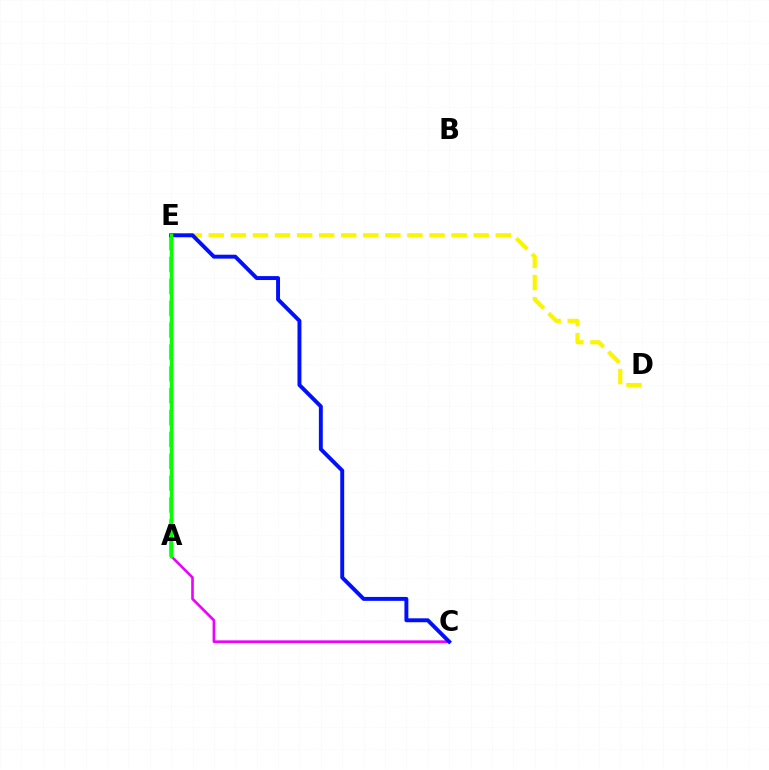{('A', 'C'): [{'color': '#ee00ff', 'line_style': 'solid', 'thickness': 1.89}], ('A', 'E'): [{'color': '#ff0000', 'line_style': 'dashed', 'thickness': 2.21}, {'color': '#00fff6', 'line_style': 'dashed', 'thickness': 2.97}, {'color': '#08ff00', 'line_style': 'solid', 'thickness': 2.49}], ('D', 'E'): [{'color': '#fcf500', 'line_style': 'dashed', 'thickness': 3.0}], ('C', 'E'): [{'color': '#0010ff', 'line_style': 'solid', 'thickness': 2.82}]}